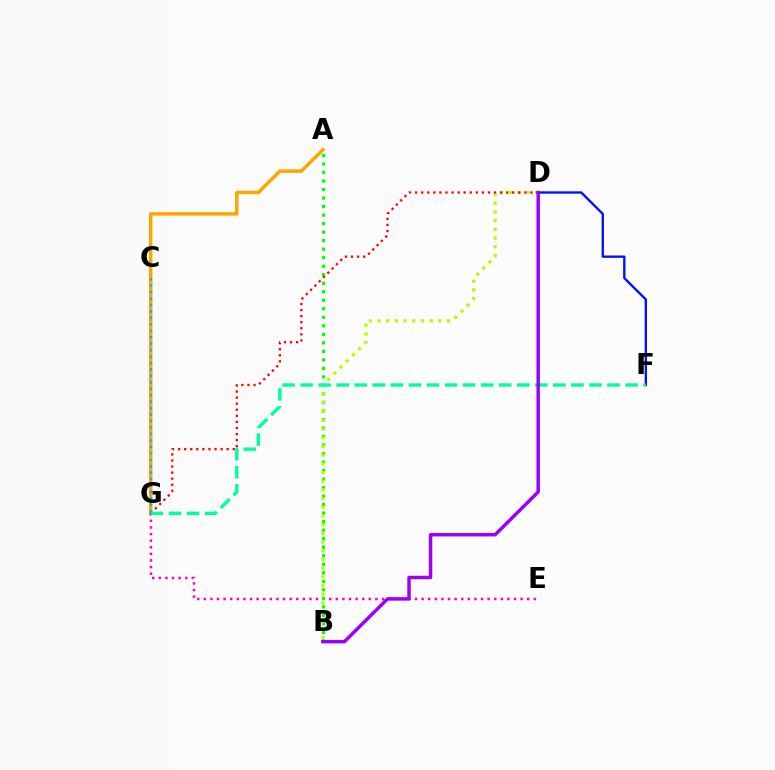{('A', 'G'): [{'color': '#ffa500', 'line_style': 'solid', 'thickness': 2.49}], ('E', 'G'): [{'color': '#ff00bd', 'line_style': 'dotted', 'thickness': 1.79}], ('A', 'B'): [{'color': '#08ff00', 'line_style': 'dotted', 'thickness': 2.31}], ('B', 'D'): [{'color': '#b3ff00', 'line_style': 'dotted', 'thickness': 2.36}, {'color': '#9b00ff', 'line_style': 'solid', 'thickness': 2.48}], ('D', 'G'): [{'color': '#ff0000', 'line_style': 'dotted', 'thickness': 1.65}], ('C', 'G'): [{'color': '#00b5ff', 'line_style': 'dotted', 'thickness': 1.75}], ('D', 'F'): [{'color': '#0010ff', 'line_style': 'solid', 'thickness': 1.69}], ('F', 'G'): [{'color': '#00ff9d', 'line_style': 'dashed', 'thickness': 2.45}]}